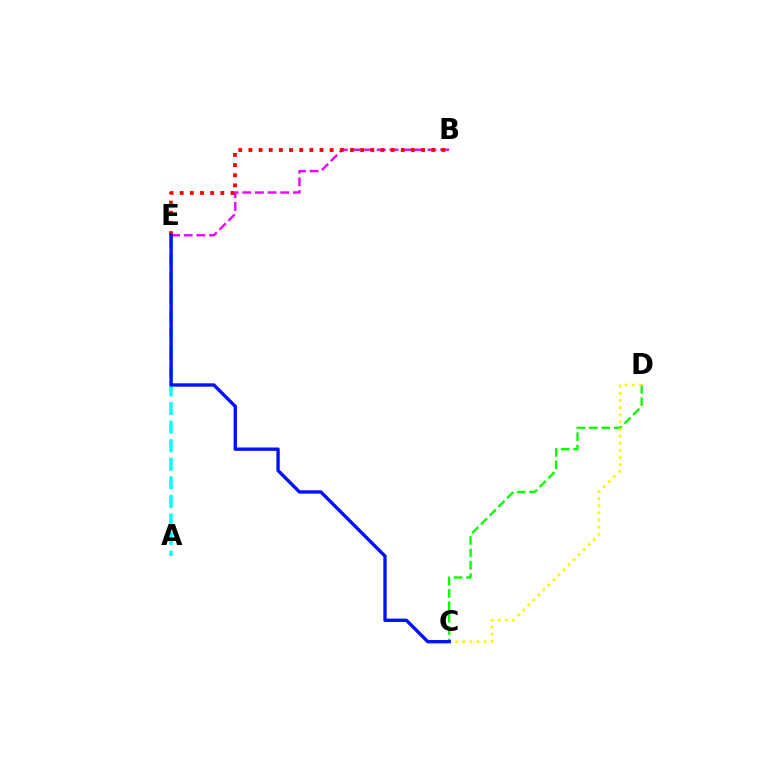{('C', 'D'): [{'color': '#08ff00', 'line_style': 'dashed', 'thickness': 1.68}, {'color': '#fcf500', 'line_style': 'dotted', 'thickness': 1.94}], ('B', 'E'): [{'color': '#ee00ff', 'line_style': 'dashed', 'thickness': 1.72}, {'color': '#ff0000', 'line_style': 'dotted', 'thickness': 2.76}], ('A', 'E'): [{'color': '#00fff6', 'line_style': 'dashed', 'thickness': 2.52}], ('C', 'E'): [{'color': '#0010ff', 'line_style': 'solid', 'thickness': 2.41}]}